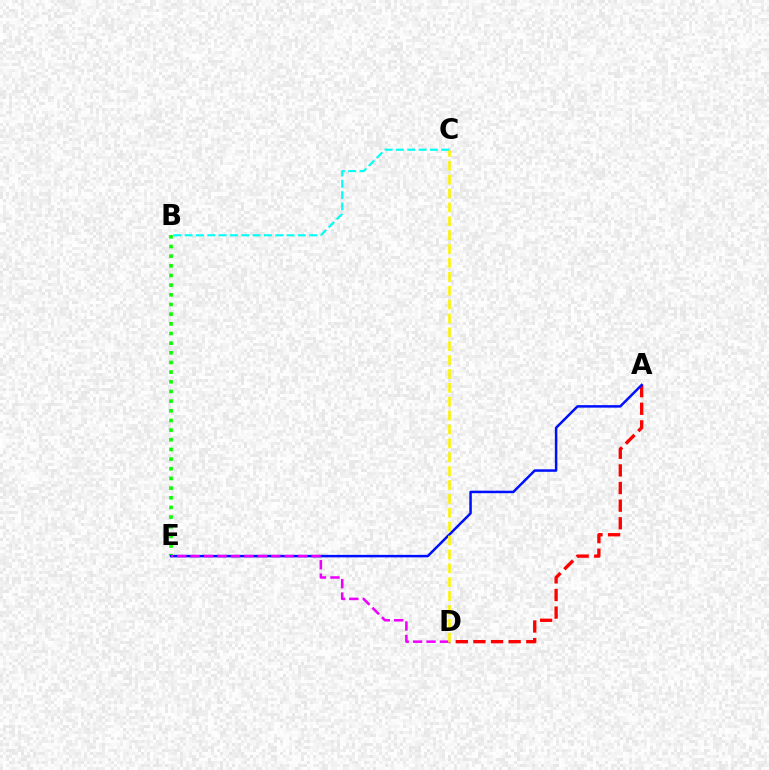{('A', 'D'): [{'color': '#ff0000', 'line_style': 'dashed', 'thickness': 2.39}], ('B', 'E'): [{'color': '#08ff00', 'line_style': 'dotted', 'thickness': 2.63}], ('A', 'E'): [{'color': '#0010ff', 'line_style': 'solid', 'thickness': 1.8}], ('D', 'E'): [{'color': '#ee00ff', 'line_style': 'dashed', 'thickness': 1.82}], ('B', 'C'): [{'color': '#00fff6', 'line_style': 'dashed', 'thickness': 1.54}], ('C', 'D'): [{'color': '#fcf500', 'line_style': 'dashed', 'thickness': 1.89}]}